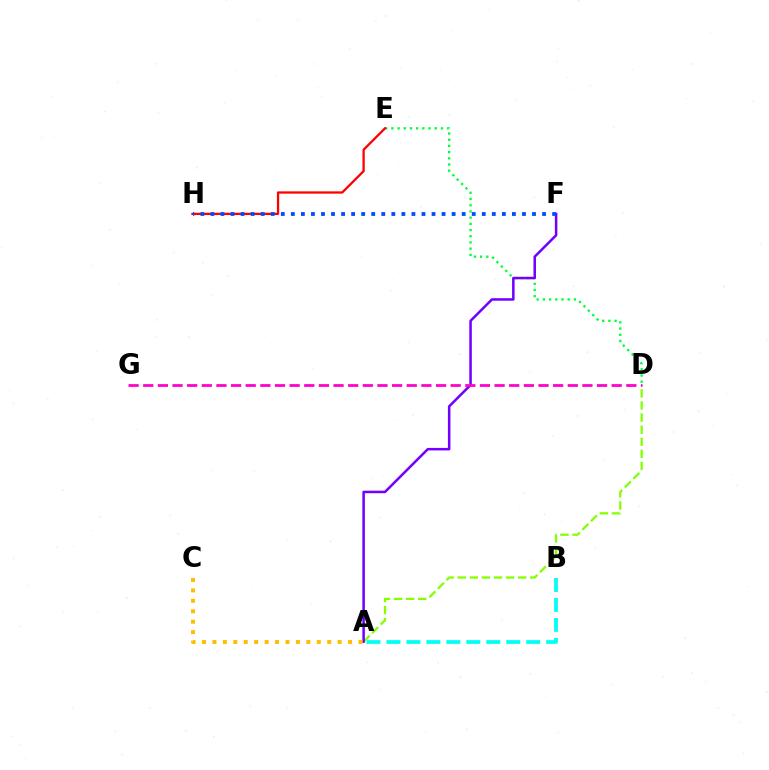{('D', 'E'): [{'color': '#00ff39', 'line_style': 'dotted', 'thickness': 1.68}], ('A', 'D'): [{'color': '#84ff00', 'line_style': 'dashed', 'thickness': 1.64}], ('A', 'F'): [{'color': '#7200ff', 'line_style': 'solid', 'thickness': 1.82}], ('E', 'H'): [{'color': '#ff0000', 'line_style': 'solid', 'thickness': 1.64}], ('D', 'G'): [{'color': '#ff00cf', 'line_style': 'dashed', 'thickness': 1.99}], ('A', 'C'): [{'color': '#ffbd00', 'line_style': 'dotted', 'thickness': 2.83}], ('A', 'B'): [{'color': '#00fff6', 'line_style': 'dashed', 'thickness': 2.71}], ('F', 'H'): [{'color': '#004bff', 'line_style': 'dotted', 'thickness': 2.73}]}